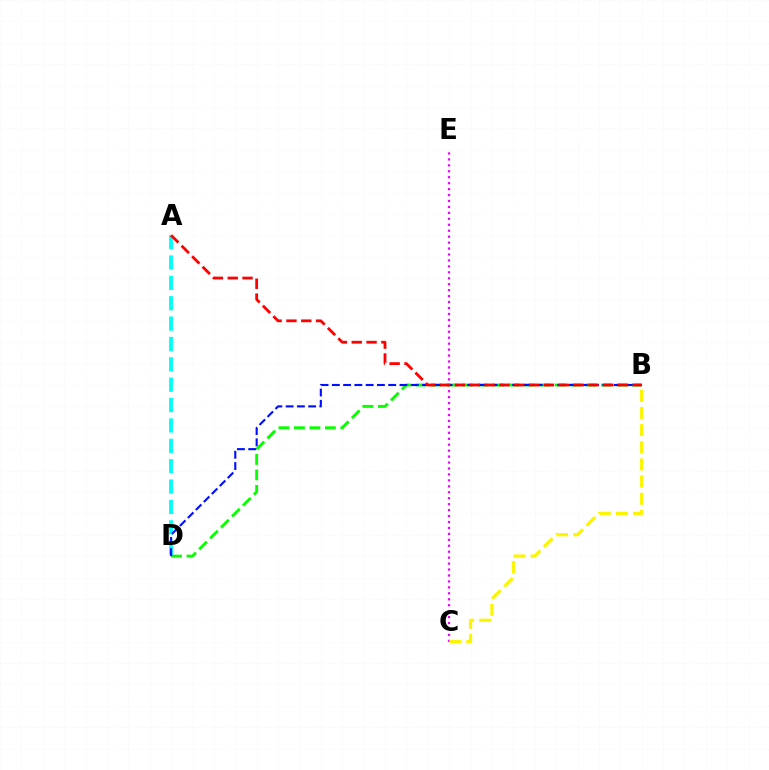{('C', 'E'): [{'color': '#ee00ff', 'line_style': 'dotted', 'thickness': 1.62}], ('B', 'D'): [{'color': '#08ff00', 'line_style': 'dashed', 'thickness': 2.1}, {'color': '#0010ff', 'line_style': 'dashed', 'thickness': 1.53}], ('A', 'D'): [{'color': '#00fff6', 'line_style': 'dashed', 'thickness': 2.77}], ('A', 'B'): [{'color': '#ff0000', 'line_style': 'dashed', 'thickness': 2.01}], ('B', 'C'): [{'color': '#fcf500', 'line_style': 'dashed', 'thickness': 2.33}]}